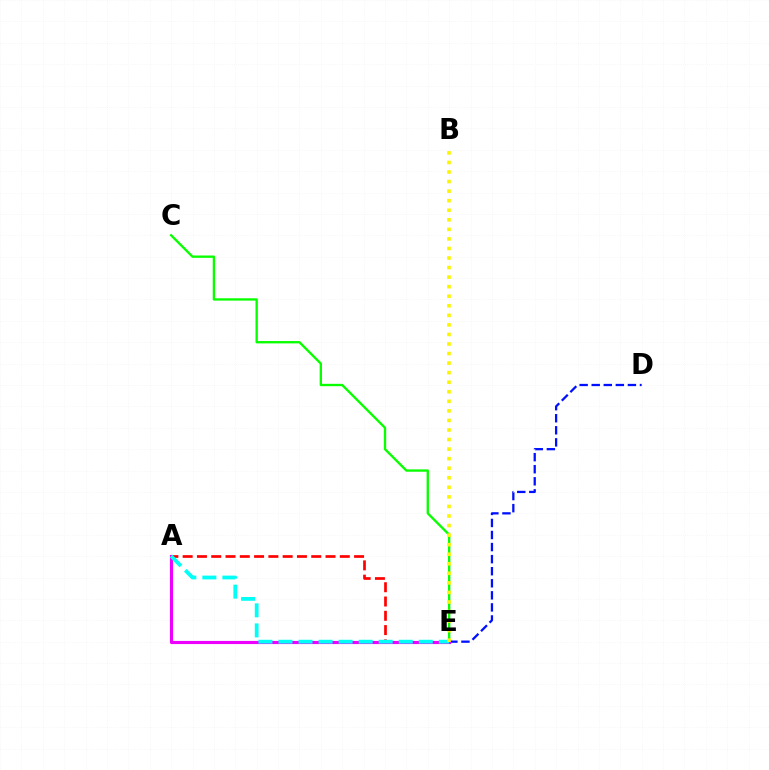{('A', 'E'): [{'color': '#ff0000', 'line_style': 'dashed', 'thickness': 1.94}, {'color': '#ee00ff', 'line_style': 'solid', 'thickness': 2.26}, {'color': '#00fff6', 'line_style': 'dashed', 'thickness': 2.72}], ('C', 'E'): [{'color': '#08ff00', 'line_style': 'solid', 'thickness': 1.69}], ('D', 'E'): [{'color': '#0010ff', 'line_style': 'dashed', 'thickness': 1.64}], ('B', 'E'): [{'color': '#fcf500', 'line_style': 'dotted', 'thickness': 2.6}]}